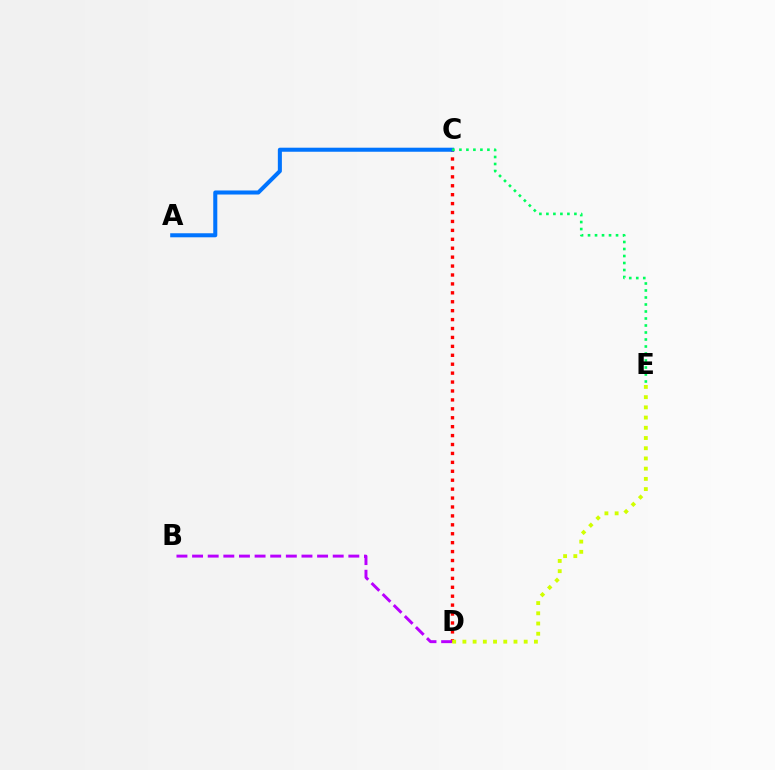{('C', 'D'): [{'color': '#ff0000', 'line_style': 'dotted', 'thickness': 2.42}], ('A', 'C'): [{'color': '#0074ff', 'line_style': 'solid', 'thickness': 2.91}], ('B', 'D'): [{'color': '#b900ff', 'line_style': 'dashed', 'thickness': 2.12}], ('C', 'E'): [{'color': '#00ff5c', 'line_style': 'dotted', 'thickness': 1.9}], ('D', 'E'): [{'color': '#d1ff00', 'line_style': 'dotted', 'thickness': 2.78}]}